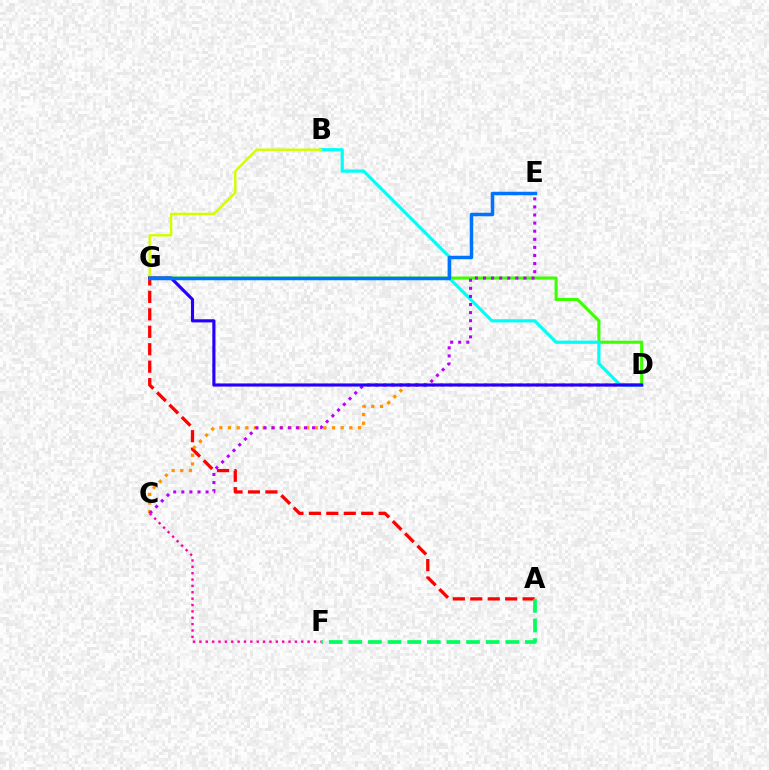{('A', 'G'): [{'color': '#ff0000', 'line_style': 'dashed', 'thickness': 2.37}], ('A', 'F'): [{'color': '#00ff5c', 'line_style': 'dashed', 'thickness': 2.67}], ('C', 'D'): [{'color': '#ff9400', 'line_style': 'dotted', 'thickness': 2.35}], ('D', 'G'): [{'color': '#3dff00', 'line_style': 'solid', 'thickness': 2.23}, {'color': '#2500ff', 'line_style': 'solid', 'thickness': 2.26}], ('B', 'D'): [{'color': '#00fff6', 'line_style': 'solid', 'thickness': 2.32}], ('C', 'E'): [{'color': '#b900ff', 'line_style': 'dotted', 'thickness': 2.2}], ('B', 'G'): [{'color': '#d1ff00', 'line_style': 'solid', 'thickness': 1.73}], ('E', 'G'): [{'color': '#0074ff', 'line_style': 'solid', 'thickness': 2.51}], ('C', 'F'): [{'color': '#ff00ac', 'line_style': 'dotted', 'thickness': 1.73}]}